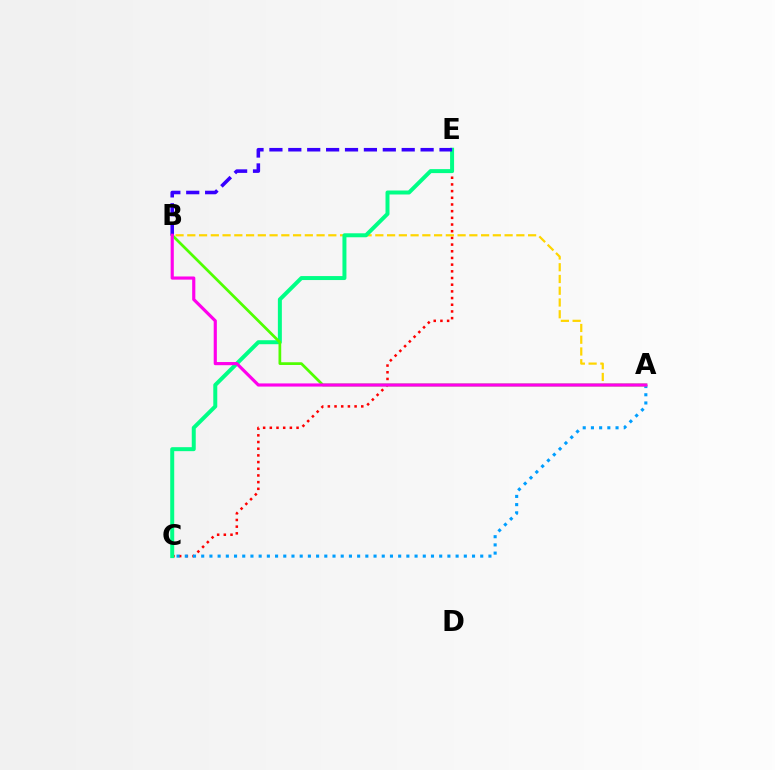{('C', 'E'): [{'color': '#ff0000', 'line_style': 'dotted', 'thickness': 1.82}, {'color': '#00ff86', 'line_style': 'solid', 'thickness': 2.87}], ('A', 'B'): [{'color': '#ffd500', 'line_style': 'dashed', 'thickness': 1.6}, {'color': '#4fff00', 'line_style': 'solid', 'thickness': 1.97}, {'color': '#ff00ed', 'line_style': 'solid', 'thickness': 2.27}], ('A', 'C'): [{'color': '#009eff', 'line_style': 'dotted', 'thickness': 2.23}], ('B', 'E'): [{'color': '#3700ff', 'line_style': 'dashed', 'thickness': 2.57}]}